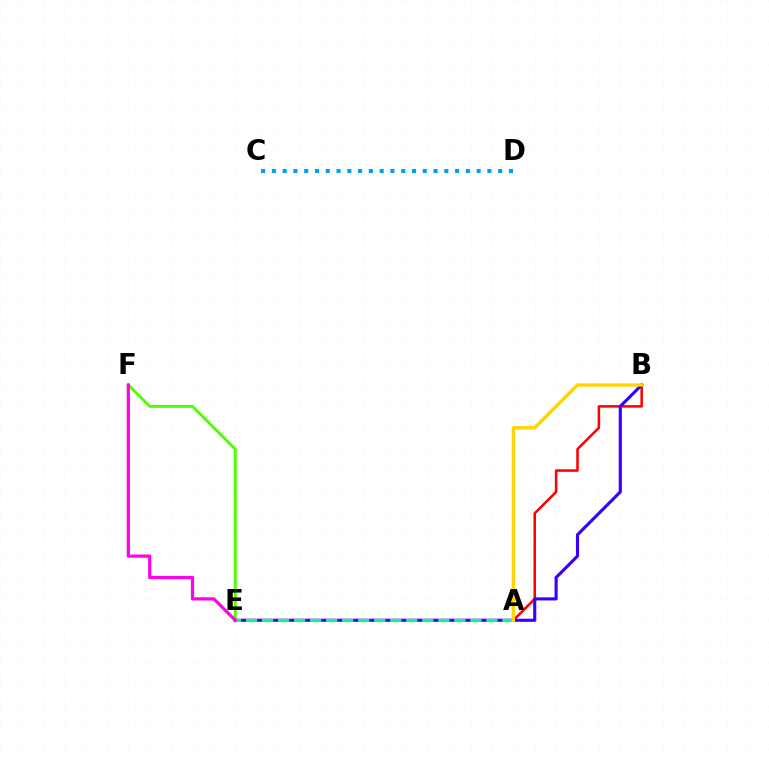{('E', 'F'): [{'color': '#4fff00', 'line_style': 'solid', 'thickness': 2.11}, {'color': '#ff00ed', 'line_style': 'solid', 'thickness': 2.31}], ('A', 'B'): [{'color': '#ff0000', 'line_style': 'solid', 'thickness': 1.82}, {'color': '#ffd500', 'line_style': 'solid', 'thickness': 2.42}], ('B', 'E'): [{'color': '#3700ff', 'line_style': 'solid', 'thickness': 2.25}], ('A', 'E'): [{'color': '#00ff86', 'line_style': 'dashed', 'thickness': 2.18}], ('C', 'D'): [{'color': '#009eff', 'line_style': 'dotted', 'thickness': 2.93}]}